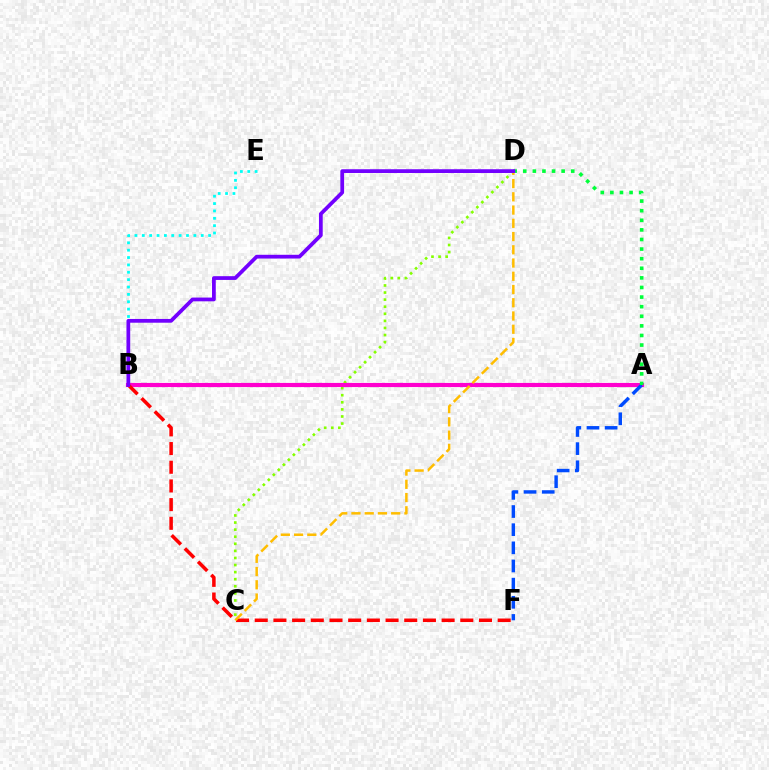{('C', 'D'): [{'color': '#84ff00', 'line_style': 'dotted', 'thickness': 1.92}, {'color': '#ffbd00', 'line_style': 'dashed', 'thickness': 1.8}], ('A', 'B'): [{'color': '#ff00cf', 'line_style': 'solid', 'thickness': 2.98}], ('A', 'F'): [{'color': '#004bff', 'line_style': 'dashed', 'thickness': 2.47}], ('B', 'E'): [{'color': '#00fff6', 'line_style': 'dotted', 'thickness': 2.0}], ('B', 'F'): [{'color': '#ff0000', 'line_style': 'dashed', 'thickness': 2.54}], ('A', 'D'): [{'color': '#00ff39', 'line_style': 'dotted', 'thickness': 2.61}], ('B', 'D'): [{'color': '#7200ff', 'line_style': 'solid', 'thickness': 2.7}]}